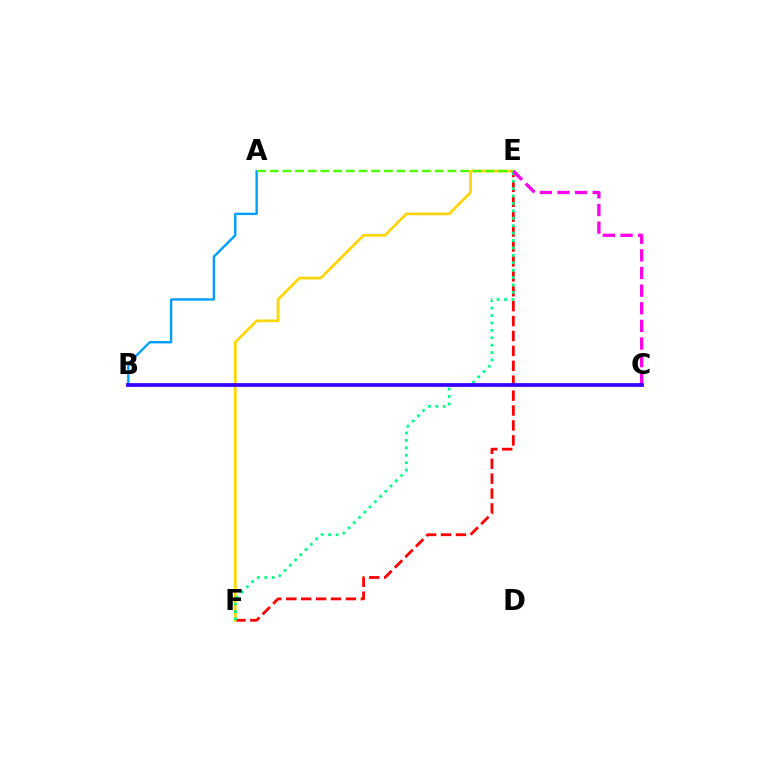{('E', 'F'): [{'color': '#ff0000', 'line_style': 'dashed', 'thickness': 2.03}, {'color': '#ffd500', 'line_style': 'solid', 'thickness': 1.94}, {'color': '#00ff86', 'line_style': 'dotted', 'thickness': 2.01}], ('A', 'B'): [{'color': '#009eff', 'line_style': 'solid', 'thickness': 1.73}], ('C', 'E'): [{'color': '#ff00ed', 'line_style': 'dashed', 'thickness': 2.39}], ('B', 'C'): [{'color': '#3700ff', 'line_style': 'solid', 'thickness': 2.7}], ('A', 'E'): [{'color': '#4fff00', 'line_style': 'dashed', 'thickness': 1.73}]}